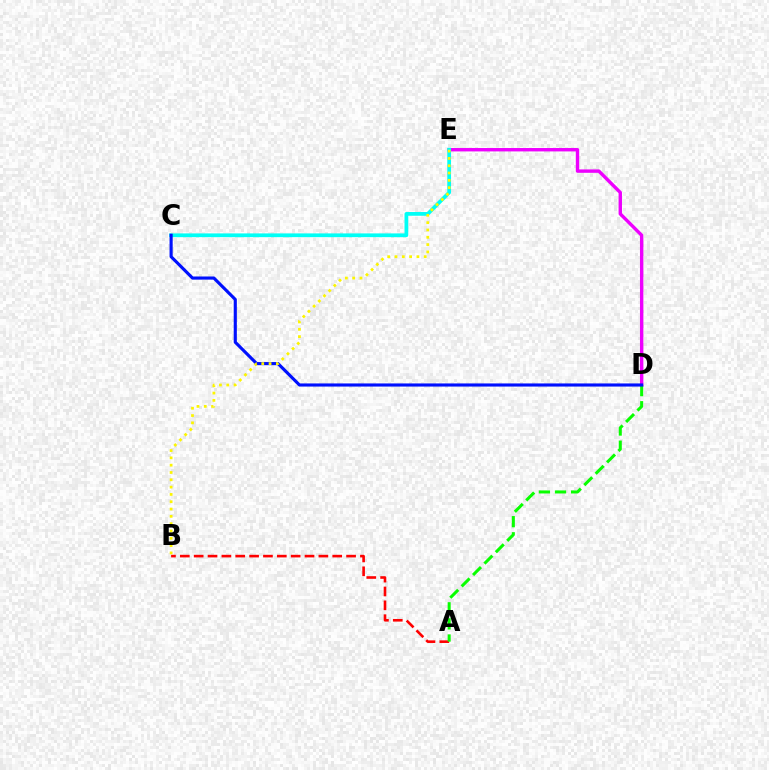{('D', 'E'): [{'color': '#ee00ff', 'line_style': 'solid', 'thickness': 2.44}], ('A', 'B'): [{'color': '#ff0000', 'line_style': 'dashed', 'thickness': 1.88}], ('A', 'D'): [{'color': '#08ff00', 'line_style': 'dashed', 'thickness': 2.19}], ('C', 'E'): [{'color': '#00fff6', 'line_style': 'solid', 'thickness': 2.7}], ('C', 'D'): [{'color': '#0010ff', 'line_style': 'solid', 'thickness': 2.25}], ('B', 'E'): [{'color': '#fcf500', 'line_style': 'dotted', 'thickness': 1.99}]}